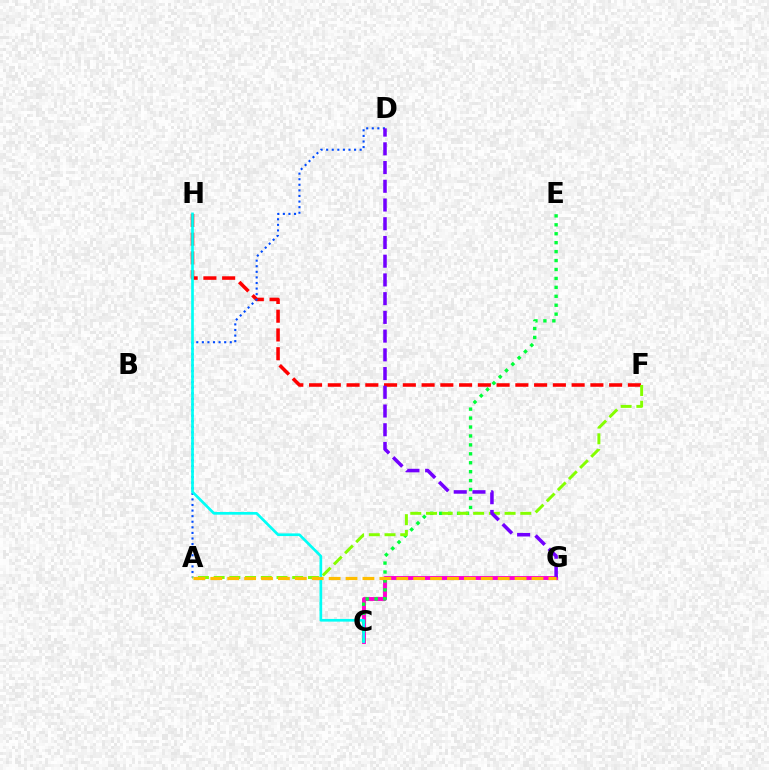{('F', 'H'): [{'color': '#ff0000', 'line_style': 'dashed', 'thickness': 2.55}], ('C', 'G'): [{'color': '#ff00cf', 'line_style': 'solid', 'thickness': 2.81}], ('A', 'D'): [{'color': '#004bff', 'line_style': 'dotted', 'thickness': 1.52}], ('C', 'E'): [{'color': '#00ff39', 'line_style': 'dotted', 'thickness': 2.43}], ('C', 'H'): [{'color': '#00fff6', 'line_style': 'solid', 'thickness': 1.93}], ('A', 'F'): [{'color': '#84ff00', 'line_style': 'dashed', 'thickness': 2.14}], ('D', 'G'): [{'color': '#7200ff', 'line_style': 'dashed', 'thickness': 2.54}], ('A', 'G'): [{'color': '#ffbd00', 'line_style': 'dashed', 'thickness': 2.3}]}